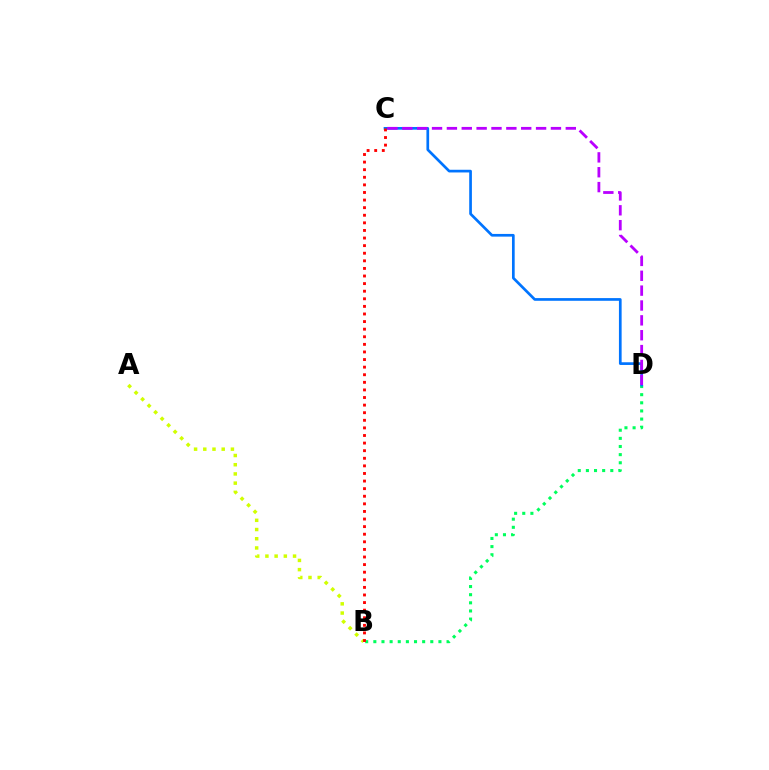{('B', 'D'): [{'color': '#00ff5c', 'line_style': 'dotted', 'thickness': 2.21}], ('A', 'B'): [{'color': '#d1ff00', 'line_style': 'dotted', 'thickness': 2.5}], ('C', 'D'): [{'color': '#0074ff', 'line_style': 'solid', 'thickness': 1.94}, {'color': '#b900ff', 'line_style': 'dashed', 'thickness': 2.02}], ('B', 'C'): [{'color': '#ff0000', 'line_style': 'dotted', 'thickness': 2.06}]}